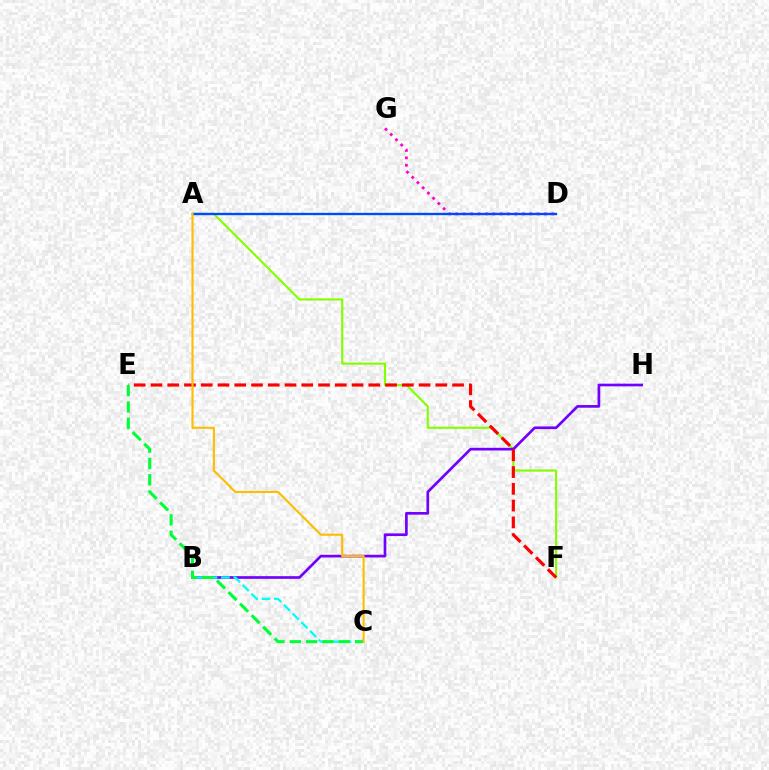{('A', 'F'): [{'color': '#84ff00', 'line_style': 'solid', 'thickness': 1.55}], ('D', 'G'): [{'color': '#ff00cf', 'line_style': 'dotted', 'thickness': 2.01}], ('B', 'H'): [{'color': '#7200ff', 'line_style': 'solid', 'thickness': 1.93}], ('B', 'C'): [{'color': '#00fff6', 'line_style': 'dashed', 'thickness': 1.68}], ('E', 'F'): [{'color': '#ff0000', 'line_style': 'dashed', 'thickness': 2.28}], ('A', 'D'): [{'color': '#004bff', 'line_style': 'solid', 'thickness': 1.7}], ('C', 'E'): [{'color': '#00ff39', 'line_style': 'dashed', 'thickness': 2.22}], ('A', 'C'): [{'color': '#ffbd00', 'line_style': 'solid', 'thickness': 1.53}]}